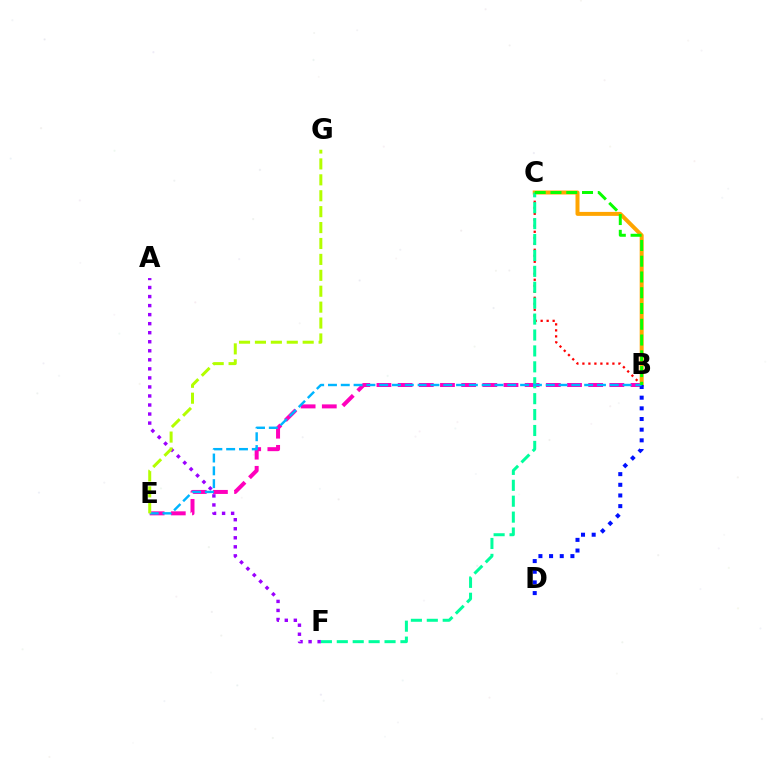{('B', 'C'): [{'color': '#ff0000', 'line_style': 'dotted', 'thickness': 1.63}, {'color': '#ffa500', 'line_style': 'solid', 'thickness': 2.86}, {'color': '#08ff00', 'line_style': 'dashed', 'thickness': 2.14}], ('B', 'E'): [{'color': '#ff00bd', 'line_style': 'dashed', 'thickness': 2.88}, {'color': '#00b5ff', 'line_style': 'dashed', 'thickness': 1.74}], ('C', 'F'): [{'color': '#00ff9d', 'line_style': 'dashed', 'thickness': 2.16}], ('A', 'F'): [{'color': '#9b00ff', 'line_style': 'dotted', 'thickness': 2.46}], ('B', 'D'): [{'color': '#0010ff', 'line_style': 'dotted', 'thickness': 2.9}], ('E', 'G'): [{'color': '#b3ff00', 'line_style': 'dashed', 'thickness': 2.16}]}